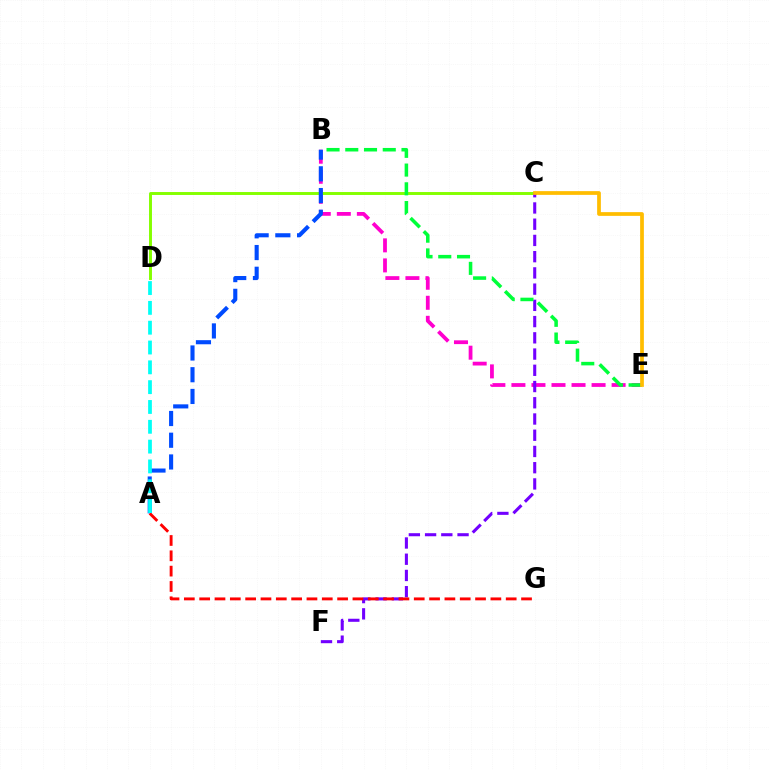{('B', 'E'): [{'color': '#ff00cf', 'line_style': 'dashed', 'thickness': 2.72}, {'color': '#00ff39', 'line_style': 'dashed', 'thickness': 2.55}], ('C', 'D'): [{'color': '#84ff00', 'line_style': 'solid', 'thickness': 2.11}], ('A', 'B'): [{'color': '#004bff', 'line_style': 'dashed', 'thickness': 2.95}], ('C', 'F'): [{'color': '#7200ff', 'line_style': 'dashed', 'thickness': 2.21}], ('A', 'G'): [{'color': '#ff0000', 'line_style': 'dashed', 'thickness': 2.08}], ('C', 'E'): [{'color': '#ffbd00', 'line_style': 'solid', 'thickness': 2.69}], ('A', 'D'): [{'color': '#00fff6', 'line_style': 'dashed', 'thickness': 2.69}]}